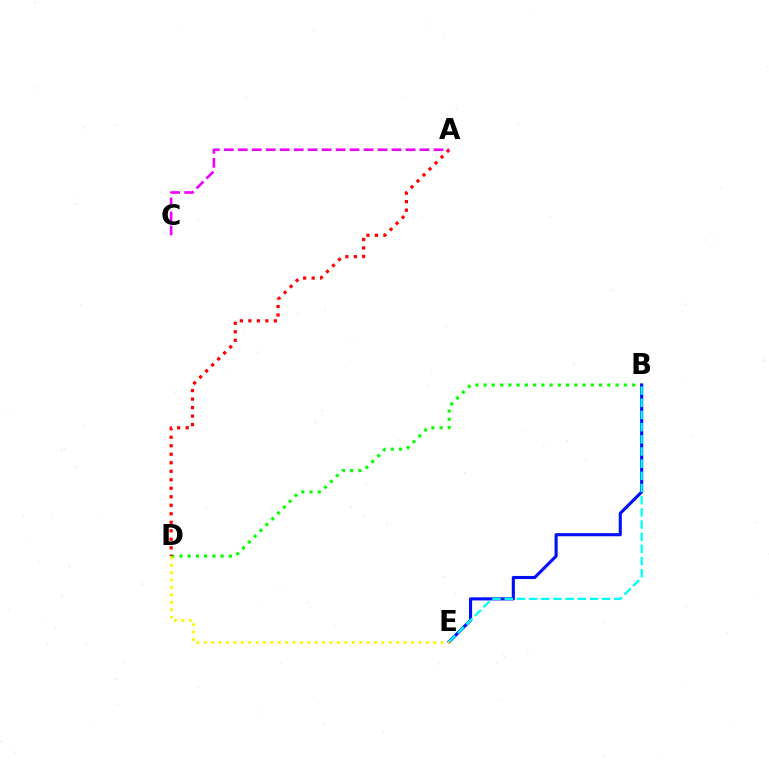{('B', 'D'): [{'color': '#08ff00', 'line_style': 'dotted', 'thickness': 2.24}], ('B', 'E'): [{'color': '#0010ff', 'line_style': 'solid', 'thickness': 2.23}, {'color': '#00fff6', 'line_style': 'dashed', 'thickness': 1.65}], ('A', 'D'): [{'color': '#ff0000', 'line_style': 'dotted', 'thickness': 2.31}], ('A', 'C'): [{'color': '#ee00ff', 'line_style': 'dashed', 'thickness': 1.9}], ('D', 'E'): [{'color': '#fcf500', 'line_style': 'dotted', 'thickness': 2.01}]}